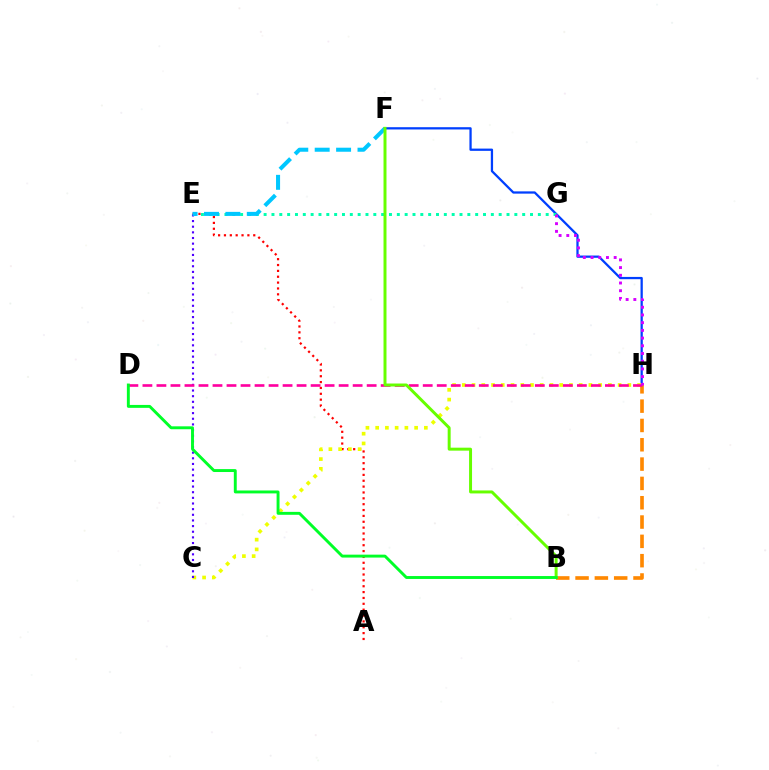{('F', 'H'): [{'color': '#003fff', 'line_style': 'solid', 'thickness': 1.63}], ('A', 'E'): [{'color': '#ff0000', 'line_style': 'dotted', 'thickness': 1.59}], ('E', 'G'): [{'color': '#00ffaf', 'line_style': 'dotted', 'thickness': 2.13}], ('C', 'H'): [{'color': '#eeff00', 'line_style': 'dotted', 'thickness': 2.65}], ('C', 'E'): [{'color': '#4f00ff', 'line_style': 'dotted', 'thickness': 1.53}], ('B', 'H'): [{'color': '#ff8800', 'line_style': 'dashed', 'thickness': 2.62}], ('E', 'F'): [{'color': '#00c7ff', 'line_style': 'dashed', 'thickness': 2.91}], ('D', 'H'): [{'color': '#ff00a0', 'line_style': 'dashed', 'thickness': 1.9}], ('G', 'H'): [{'color': '#d600ff', 'line_style': 'dotted', 'thickness': 2.09}], ('B', 'F'): [{'color': '#66ff00', 'line_style': 'solid', 'thickness': 2.14}], ('B', 'D'): [{'color': '#00ff27', 'line_style': 'solid', 'thickness': 2.1}]}